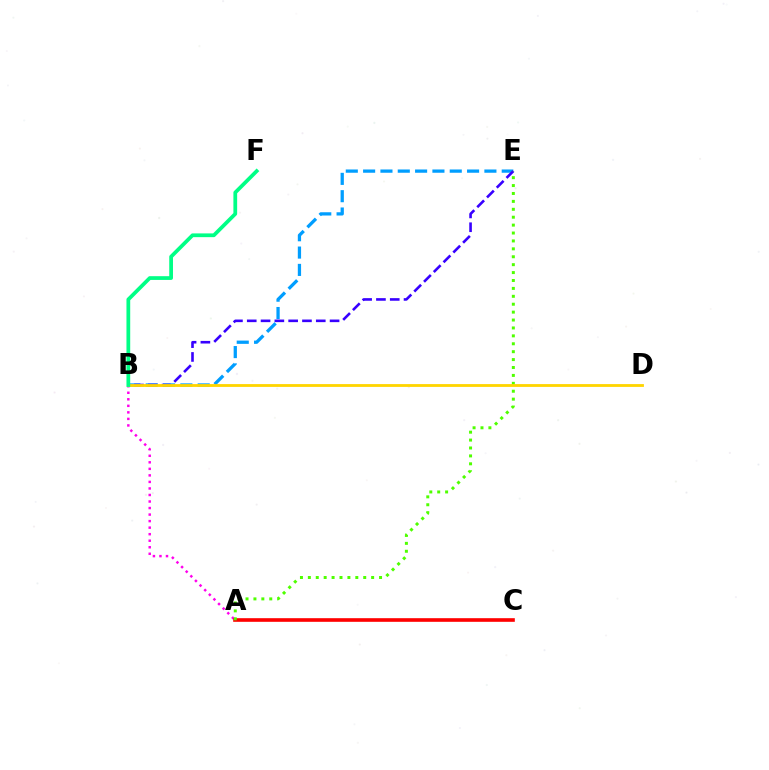{('B', 'E'): [{'color': '#009eff', 'line_style': 'dashed', 'thickness': 2.35}, {'color': '#3700ff', 'line_style': 'dashed', 'thickness': 1.88}], ('A', 'B'): [{'color': '#ff00ed', 'line_style': 'dotted', 'thickness': 1.78}], ('A', 'C'): [{'color': '#ff0000', 'line_style': 'solid', 'thickness': 2.62}], ('A', 'E'): [{'color': '#4fff00', 'line_style': 'dotted', 'thickness': 2.15}], ('B', 'D'): [{'color': '#ffd500', 'line_style': 'solid', 'thickness': 2.02}], ('B', 'F'): [{'color': '#00ff86', 'line_style': 'solid', 'thickness': 2.7}]}